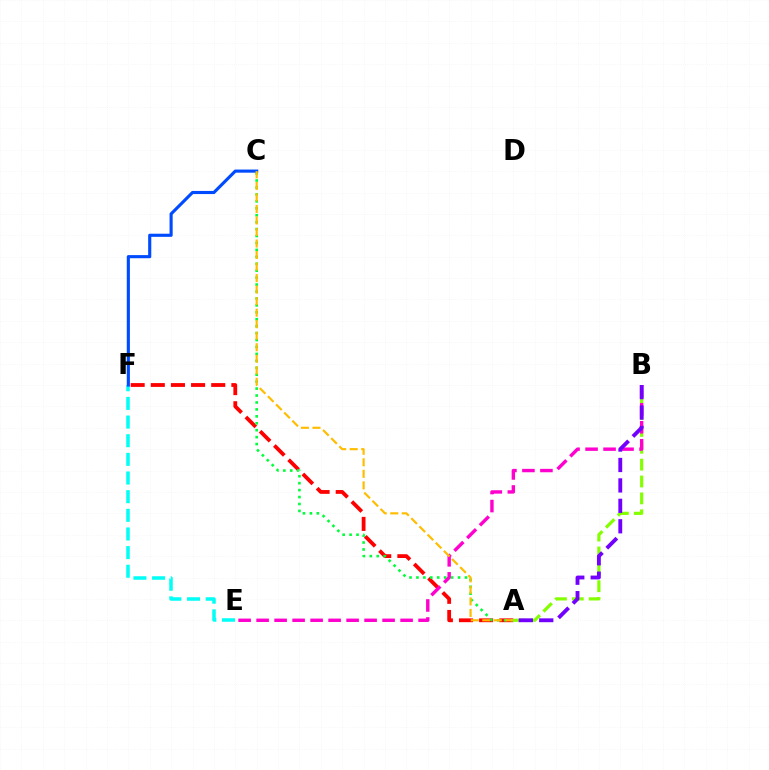{('A', 'F'): [{'color': '#ff0000', 'line_style': 'dashed', 'thickness': 2.74}], ('A', 'C'): [{'color': '#00ff39', 'line_style': 'dotted', 'thickness': 1.88}, {'color': '#ffbd00', 'line_style': 'dashed', 'thickness': 1.57}], ('A', 'B'): [{'color': '#84ff00', 'line_style': 'dashed', 'thickness': 2.29}, {'color': '#7200ff', 'line_style': 'dashed', 'thickness': 2.78}], ('B', 'E'): [{'color': '#ff00cf', 'line_style': 'dashed', 'thickness': 2.45}], ('E', 'F'): [{'color': '#00fff6', 'line_style': 'dashed', 'thickness': 2.53}], ('C', 'F'): [{'color': '#004bff', 'line_style': 'solid', 'thickness': 2.25}]}